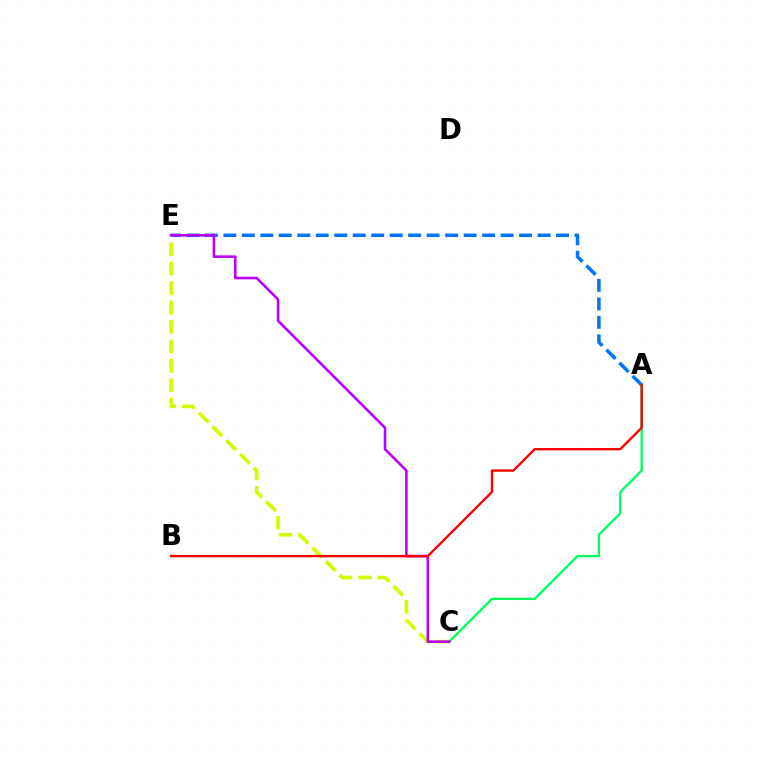{('A', 'E'): [{'color': '#0074ff', 'line_style': 'dashed', 'thickness': 2.51}], ('A', 'C'): [{'color': '#00ff5c', 'line_style': 'solid', 'thickness': 1.68}], ('C', 'E'): [{'color': '#d1ff00', 'line_style': 'dashed', 'thickness': 2.64}, {'color': '#b900ff', 'line_style': 'solid', 'thickness': 1.85}], ('A', 'B'): [{'color': '#ff0000', 'line_style': 'solid', 'thickness': 1.72}]}